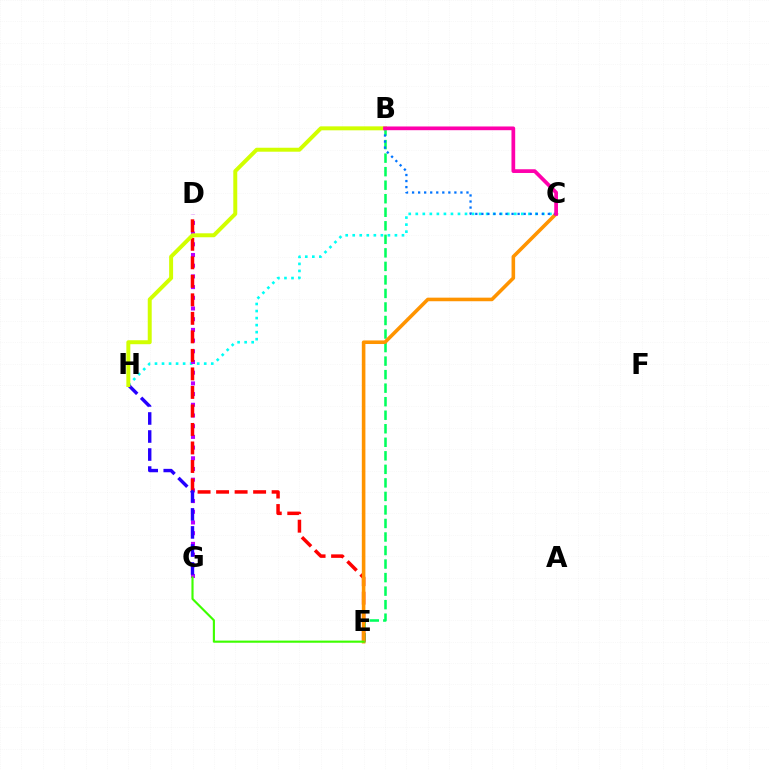{('B', 'E'): [{'color': '#00ff5c', 'line_style': 'dashed', 'thickness': 1.84}], ('C', 'H'): [{'color': '#00fff6', 'line_style': 'dotted', 'thickness': 1.91}], ('D', 'G'): [{'color': '#b900ff', 'line_style': 'dotted', 'thickness': 2.91}], ('D', 'E'): [{'color': '#ff0000', 'line_style': 'dashed', 'thickness': 2.52}], ('G', 'H'): [{'color': '#2500ff', 'line_style': 'dashed', 'thickness': 2.45}], ('C', 'E'): [{'color': '#ff9400', 'line_style': 'solid', 'thickness': 2.58}], ('B', 'C'): [{'color': '#0074ff', 'line_style': 'dotted', 'thickness': 1.64}, {'color': '#ff00ac', 'line_style': 'solid', 'thickness': 2.68}], ('B', 'H'): [{'color': '#d1ff00', 'line_style': 'solid', 'thickness': 2.85}], ('E', 'G'): [{'color': '#3dff00', 'line_style': 'solid', 'thickness': 1.54}]}